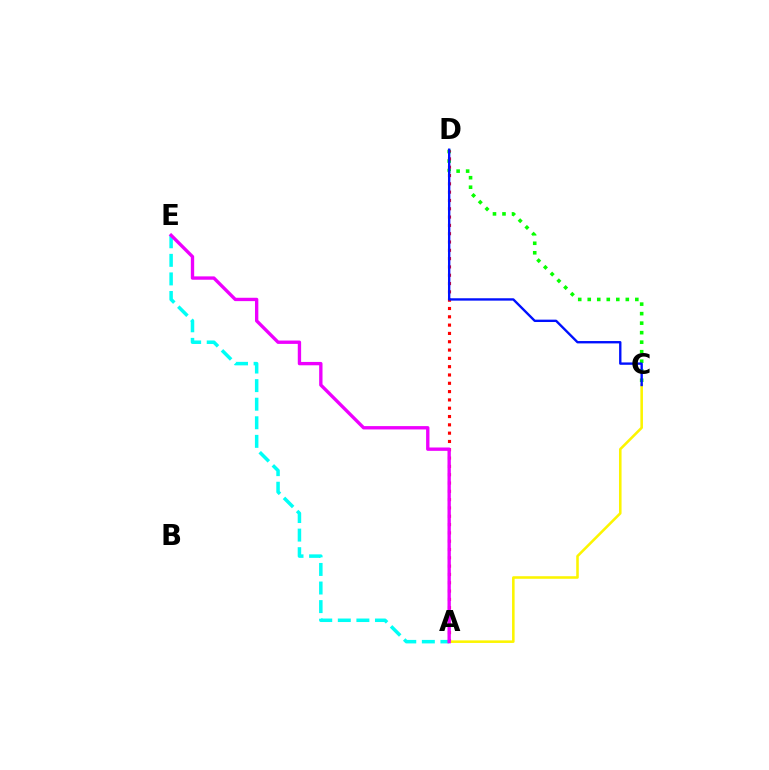{('A', 'E'): [{'color': '#00fff6', 'line_style': 'dashed', 'thickness': 2.52}, {'color': '#ee00ff', 'line_style': 'solid', 'thickness': 2.41}], ('C', 'D'): [{'color': '#08ff00', 'line_style': 'dotted', 'thickness': 2.59}, {'color': '#0010ff', 'line_style': 'solid', 'thickness': 1.7}], ('A', 'D'): [{'color': '#ff0000', 'line_style': 'dotted', 'thickness': 2.26}], ('A', 'C'): [{'color': '#fcf500', 'line_style': 'solid', 'thickness': 1.84}]}